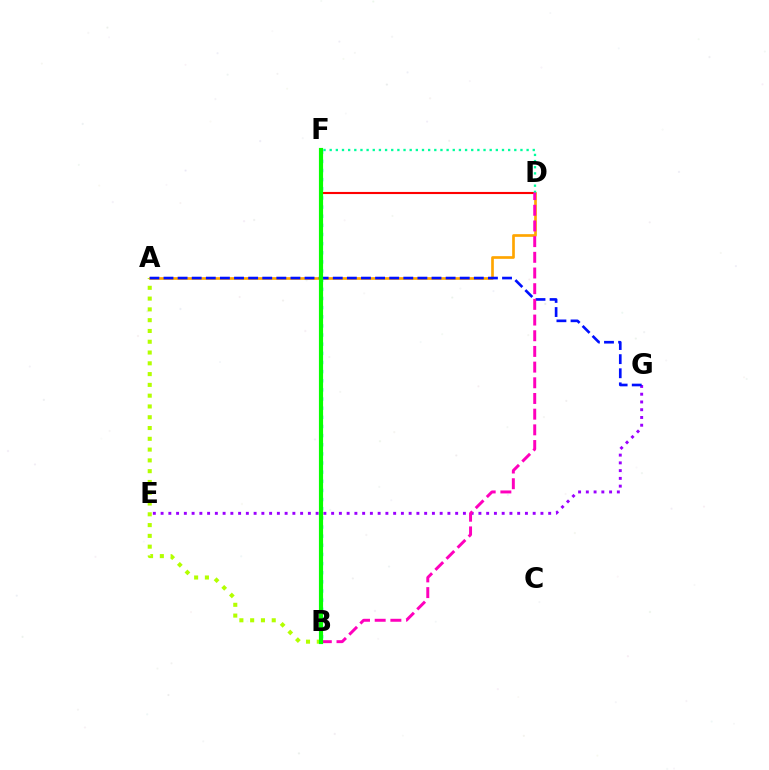{('D', 'F'): [{'color': '#ff0000', 'line_style': 'solid', 'thickness': 1.53}, {'color': '#00ff9d', 'line_style': 'dotted', 'thickness': 1.67}], ('E', 'G'): [{'color': '#9b00ff', 'line_style': 'dotted', 'thickness': 2.11}], ('A', 'B'): [{'color': '#b3ff00', 'line_style': 'dotted', 'thickness': 2.93}], ('A', 'D'): [{'color': '#ffa500', 'line_style': 'solid', 'thickness': 1.93}], ('A', 'G'): [{'color': '#0010ff', 'line_style': 'dashed', 'thickness': 1.92}], ('B', 'D'): [{'color': '#ff00bd', 'line_style': 'dashed', 'thickness': 2.13}], ('B', 'F'): [{'color': '#00b5ff', 'line_style': 'dotted', 'thickness': 2.48}, {'color': '#08ff00', 'line_style': 'solid', 'thickness': 2.99}]}